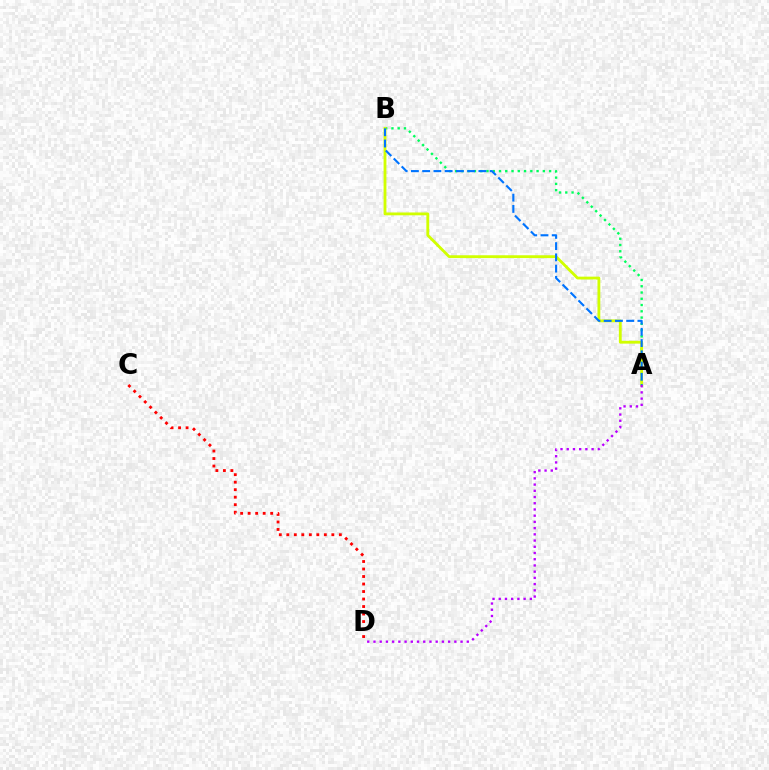{('A', 'B'): [{'color': '#00ff5c', 'line_style': 'dotted', 'thickness': 1.7}, {'color': '#d1ff00', 'line_style': 'solid', 'thickness': 2.03}, {'color': '#0074ff', 'line_style': 'dashed', 'thickness': 1.53}], ('C', 'D'): [{'color': '#ff0000', 'line_style': 'dotted', 'thickness': 2.04}], ('A', 'D'): [{'color': '#b900ff', 'line_style': 'dotted', 'thickness': 1.69}]}